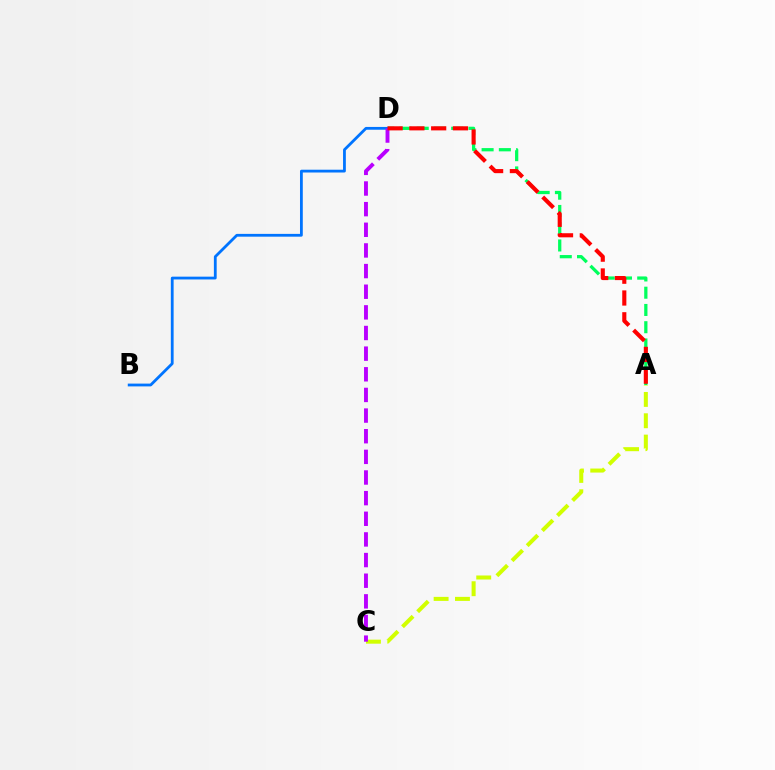{('A', 'D'): [{'color': '#00ff5c', 'line_style': 'dashed', 'thickness': 2.34}, {'color': '#ff0000', 'line_style': 'dashed', 'thickness': 2.96}], ('A', 'C'): [{'color': '#d1ff00', 'line_style': 'dashed', 'thickness': 2.9}], ('B', 'D'): [{'color': '#0074ff', 'line_style': 'solid', 'thickness': 2.01}], ('C', 'D'): [{'color': '#b900ff', 'line_style': 'dashed', 'thickness': 2.8}]}